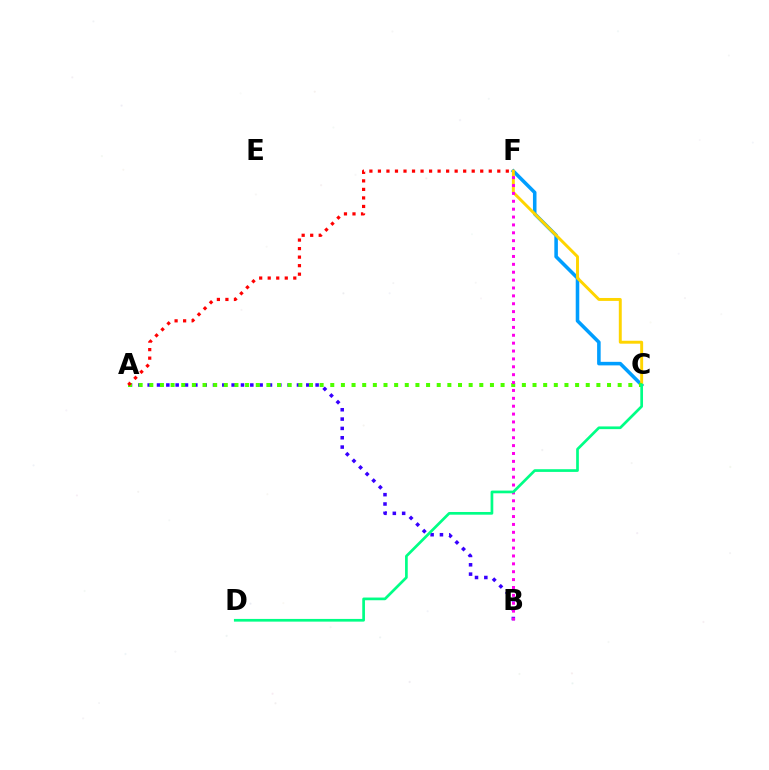{('C', 'F'): [{'color': '#009eff', 'line_style': 'solid', 'thickness': 2.56}, {'color': '#ffd500', 'line_style': 'solid', 'thickness': 2.11}], ('A', 'B'): [{'color': '#3700ff', 'line_style': 'dotted', 'thickness': 2.54}], ('A', 'C'): [{'color': '#4fff00', 'line_style': 'dotted', 'thickness': 2.89}], ('B', 'F'): [{'color': '#ff00ed', 'line_style': 'dotted', 'thickness': 2.14}], ('C', 'D'): [{'color': '#00ff86', 'line_style': 'solid', 'thickness': 1.94}], ('A', 'F'): [{'color': '#ff0000', 'line_style': 'dotted', 'thickness': 2.32}]}